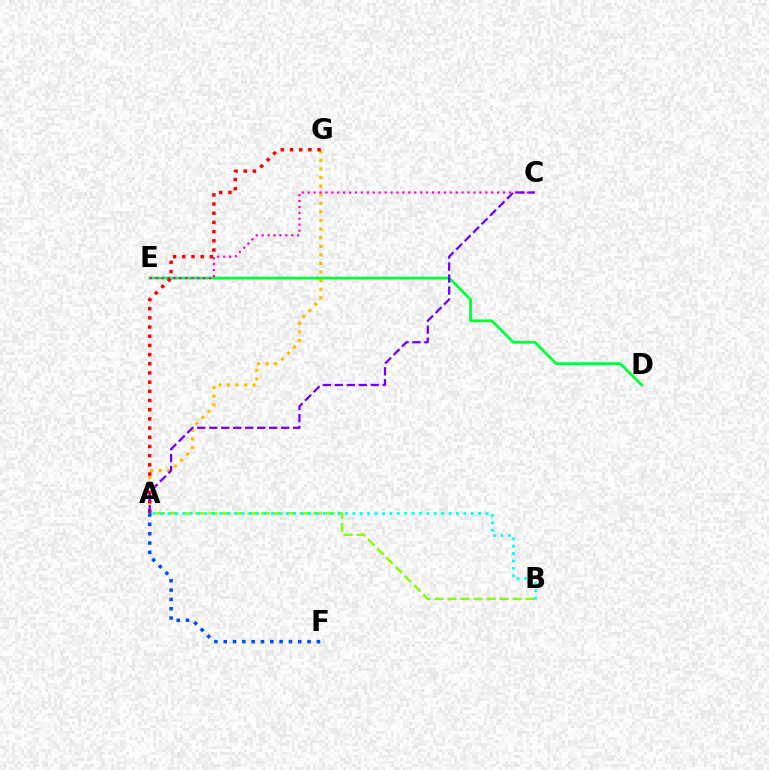{('A', 'G'): [{'color': '#ffbd00', 'line_style': 'dotted', 'thickness': 2.33}, {'color': '#ff0000', 'line_style': 'dotted', 'thickness': 2.5}], ('D', 'E'): [{'color': '#00ff39', 'line_style': 'solid', 'thickness': 1.99}], ('A', 'B'): [{'color': '#84ff00', 'line_style': 'dashed', 'thickness': 1.77}, {'color': '#00fff6', 'line_style': 'dotted', 'thickness': 2.01}], ('C', 'E'): [{'color': '#ff00cf', 'line_style': 'dotted', 'thickness': 1.61}], ('A', 'C'): [{'color': '#7200ff', 'line_style': 'dashed', 'thickness': 1.63}], ('A', 'F'): [{'color': '#004bff', 'line_style': 'dotted', 'thickness': 2.53}]}